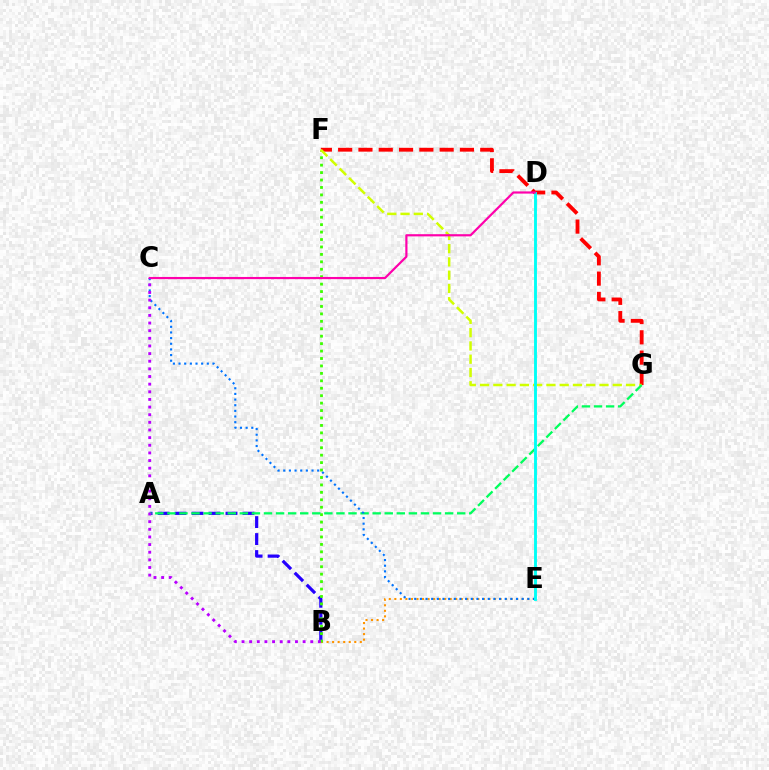{('B', 'E'): [{'color': '#ff9400', 'line_style': 'dotted', 'thickness': 1.5}], ('A', 'B'): [{'color': '#2500ff', 'line_style': 'dashed', 'thickness': 2.31}], ('B', 'F'): [{'color': '#3dff00', 'line_style': 'dotted', 'thickness': 2.02}], ('F', 'G'): [{'color': '#ff0000', 'line_style': 'dashed', 'thickness': 2.76}, {'color': '#d1ff00', 'line_style': 'dashed', 'thickness': 1.8}], ('A', 'G'): [{'color': '#00ff5c', 'line_style': 'dashed', 'thickness': 1.64}], ('C', 'E'): [{'color': '#0074ff', 'line_style': 'dotted', 'thickness': 1.54}], ('D', 'E'): [{'color': '#00fff6', 'line_style': 'solid', 'thickness': 2.08}], ('C', 'D'): [{'color': '#ff00ac', 'line_style': 'solid', 'thickness': 1.58}], ('B', 'C'): [{'color': '#b900ff', 'line_style': 'dotted', 'thickness': 2.08}]}